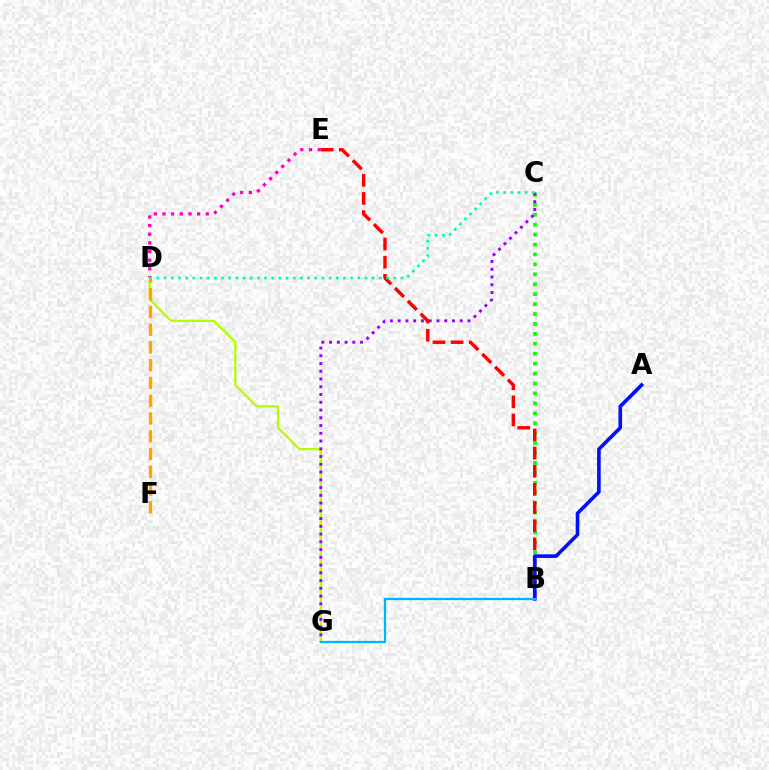{('D', 'E'): [{'color': '#ff00bd', 'line_style': 'dotted', 'thickness': 2.35}], ('B', 'C'): [{'color': '#08ff00', 'line_style': 'dotted', 'thickness': 2.7}], ('B', 'E'): [{'color': '#ff0000', 'line_style': 'dashed', 'thickness': 2.47}], ('A', 'B'): [{'color': '#0010ff', 'line_style': 'solid', 'thickness': 2.61}], ('D', 'G'): [{'color': '#b3ff00', 'line_style': 'solid', 'thickness': 1.66}], ('C', 'G'): [{'color': '#9b00ff', 'line_style': 'dotted', 'thickness': 2.11}], ('D', 'F'): [{'color': '#ffa500', 'line_style': 'dashed', 'thickness': 2.41}], ('B', 'G'): [{'color': '#00b5ff', 'line_style': 'solid', 'thickness': 1.63}], ('C', 'D'): [{'color': '#00ff9d', 'line_style': 'dotted', 'thickness': 1.95}]}